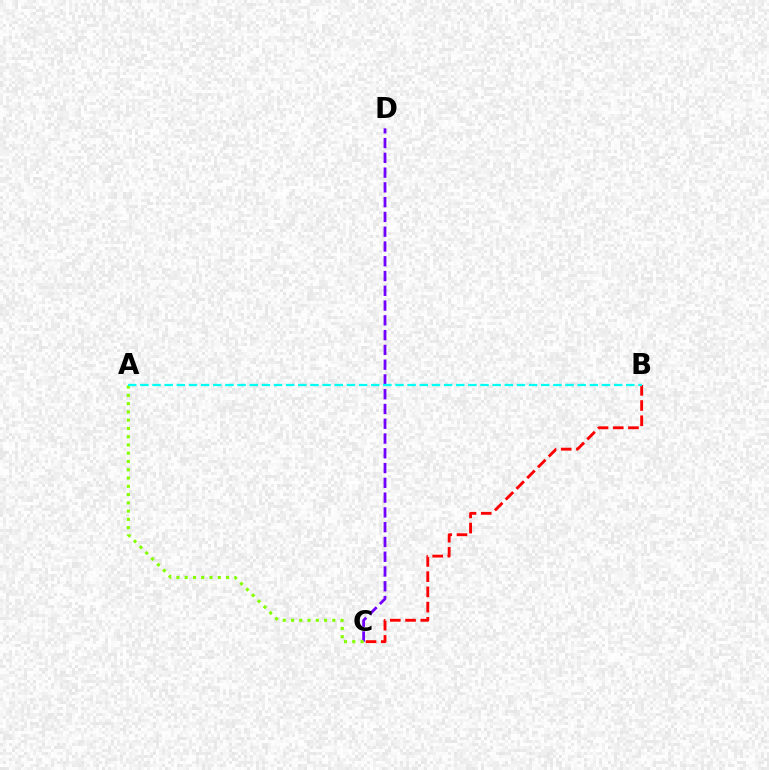{('B', 'C'): [{'color': '#ff0000', 'line_style': 'dashed', 'thickness': 2.07}], ('C', 'D'): [{'color': '#7200ff', 'line_style': 'dashed', 'thickness': 2.01}], ('A', 'C'): [{'color': '#84ff00', 'line_style': 'dotted', 'thickness': 2.25}], ('A', 'B'): [{'color': '#00fff6', 'line_style': 'dashed', 'thickness': 1.65}]}